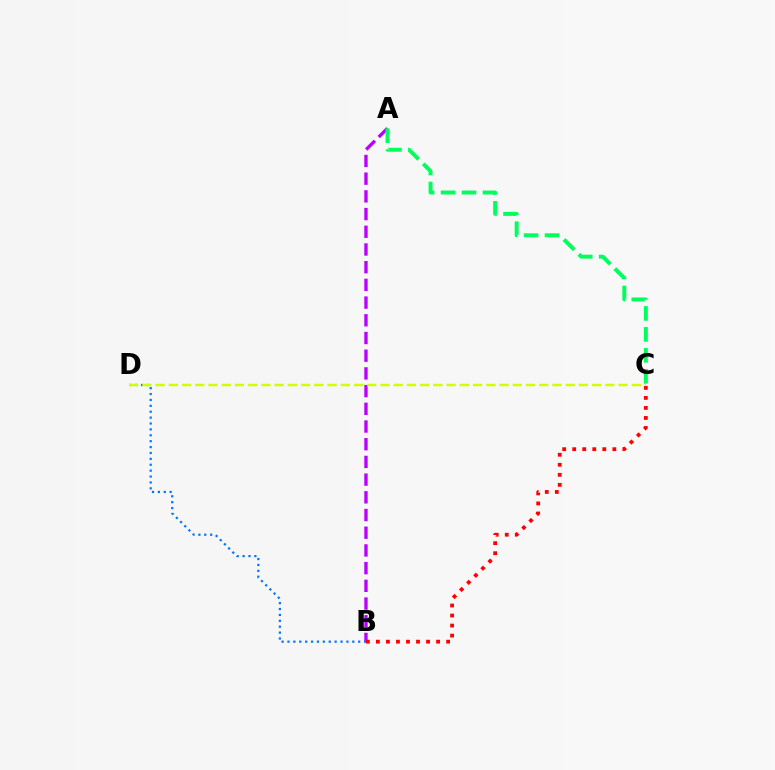{('A', 'B'): [{'color': '#b900ff', 'line_style': 'dashed', 'thickness': 2.41}], ('B', 'C'): [{'color': '#ff0000', 'line_style': 'dotted', 'thickness': 2.73}], ('B', 'D'): [{'color': '#0074ff', 'line_style': 'dotted', 'thickness': 1.6}], ('C', 'D'): [{'color': '#d1ff00', 'line_style': 'dashed', 'thickness': 1.8}], ('A', 'C'): [{'color': '#00ff5c', 'line_style': 'dashed', 'thickness': 2.85}]}